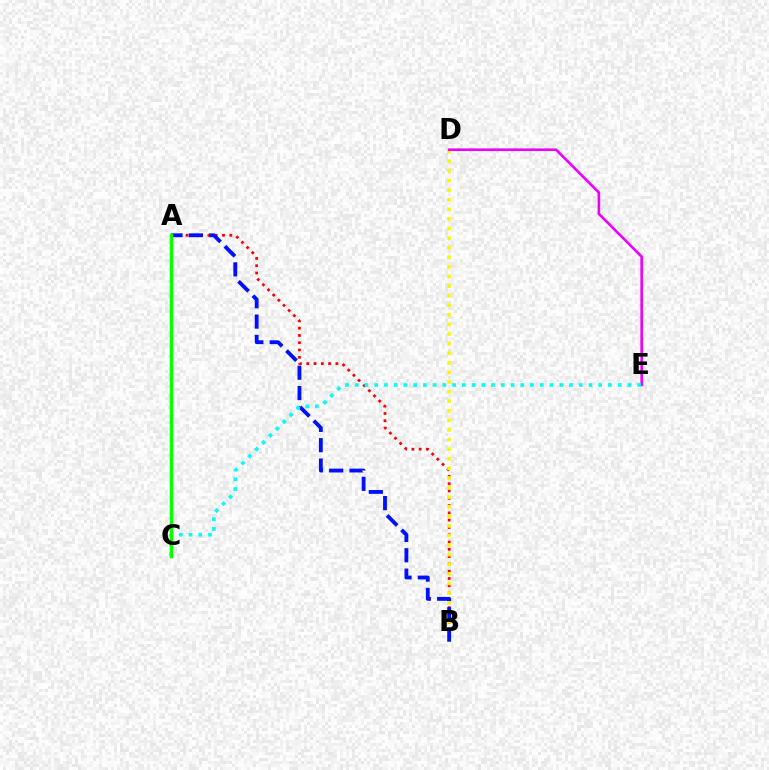{('A', 'B'): [{'color': '#ff0000', 'line_style': 'dotted', 'thickness': 1.98}, {'color': '#0010ff', 'line_style': 'dashed', 'thickness': 2.76}], ('B', 'D'): [{'color': '#fcf500', 'line_style': 'dotted', 'thickness': 2.61}], ('D', 'E'): [{'color': '#ee00ff', 'line_style': 'solid', 'thickness': 1.89}], ('C', 'E'): [{'color': '#00fff6', 'line_style': 'dotted', 'thickness': 2.65}], ('A', 'C'): [{'color': '#08ff00', 'line_style': 'solid', 'thickness': 2.48}]}